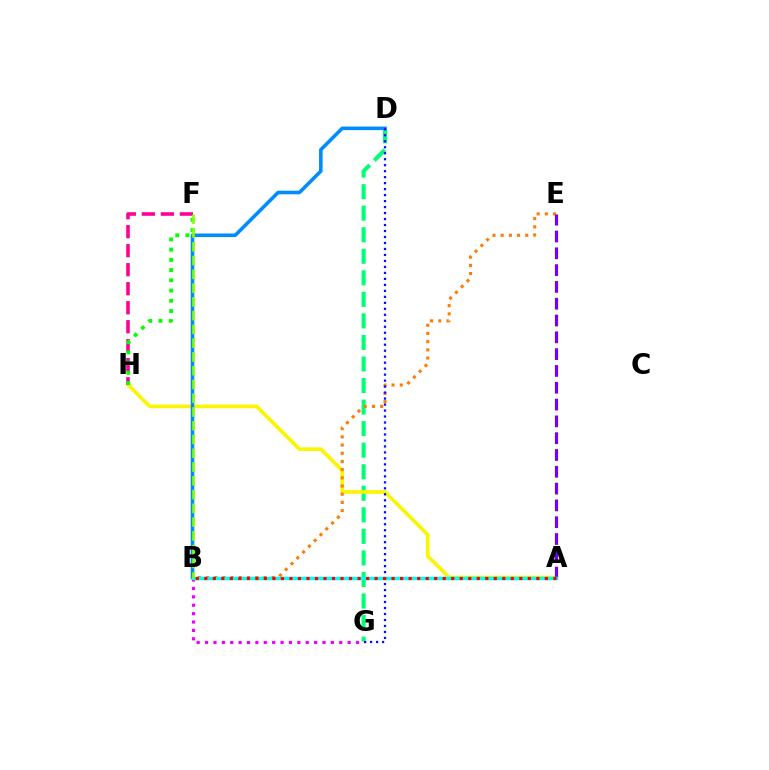{('D', 'G'): [{'color': '#00ff74', 'line_style': 'dashed', 'thickness': 2.93}, {'color': '#0010ff', 'line_style': 'dotted', 'thickness': 1.63}], ('B', 'G'): [{'color': '#ee00ff', 'line_style': 'dotted', 'thickness': 2.28}], ('A', 'H'): [{'color': '#fcf500', 'line_style': 'solid', 'thickness': 2.63}], ('F', 'H'): [{'color': '#ff0094', 'line_style': 'dashed', 'thickness': 2.58}, {'color': '#08ff00', 'line_style': 'dotted', 'thickness': 2.78}], ('B', 'D'): [{'color': '#008cff', 'line_style': 'solid', 'thickness': 2.58}], ('B', 'E'): [{'color': '#ff7c00', 'line_style': 'dotted', 'thickness': 2.23}], ('A', 'E'): [{'color': '#7200ff', 'line_style': 'dashed', 'thickness': 2.28}], ('A', 'B'): [{'color': '#00fff6', 'line_style': 'solid', 'thickness': 2.47}, {'color': '#ff0000', 'line_style': 'dotted', 'thickness': 2.31}], ('B', 'F'): [{'color': '#84ff00', 'line_style': 'dashed', 'thickness': 1.87}]}